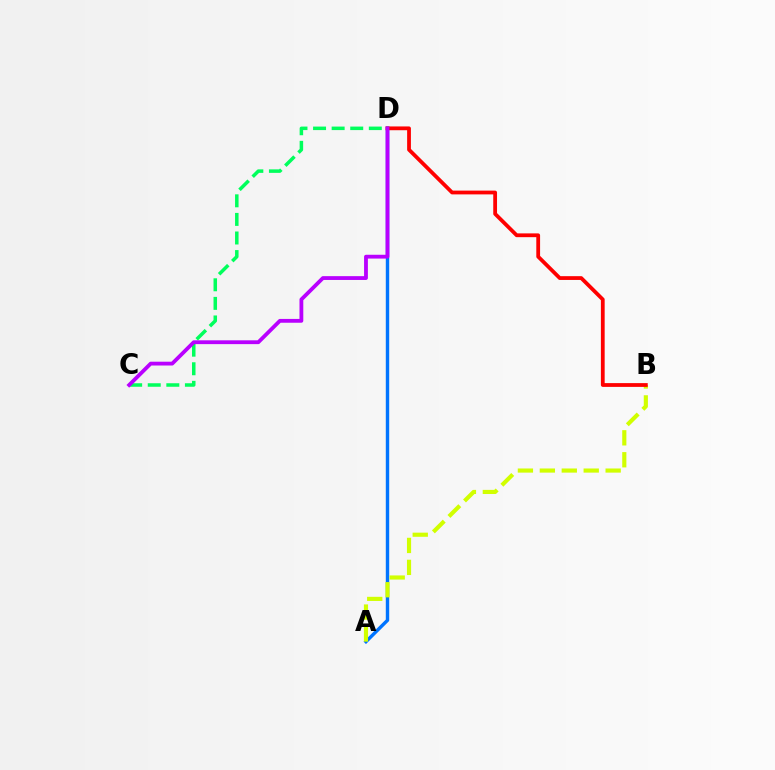{('A', 'D'): [{'color': '#0074ff', 'line_style': 'solid', 'thickness': 2.45}], ('A', 'B'): [{'color': '#d1ff00', 'line_style': 'dashed', 'thickness': 2.98}], ('B', 'D'): [{'color': '#ff0000', 'line_style': 'solid', 'thickness': 2.72}], ('C', 'D'): [{'color': '#00ff5c', 'line_style': 'dashed', 'thickness': 2.52}, {'color': '#b900ff', 'line_style': 'solid', 'thickness': 2.74}]}